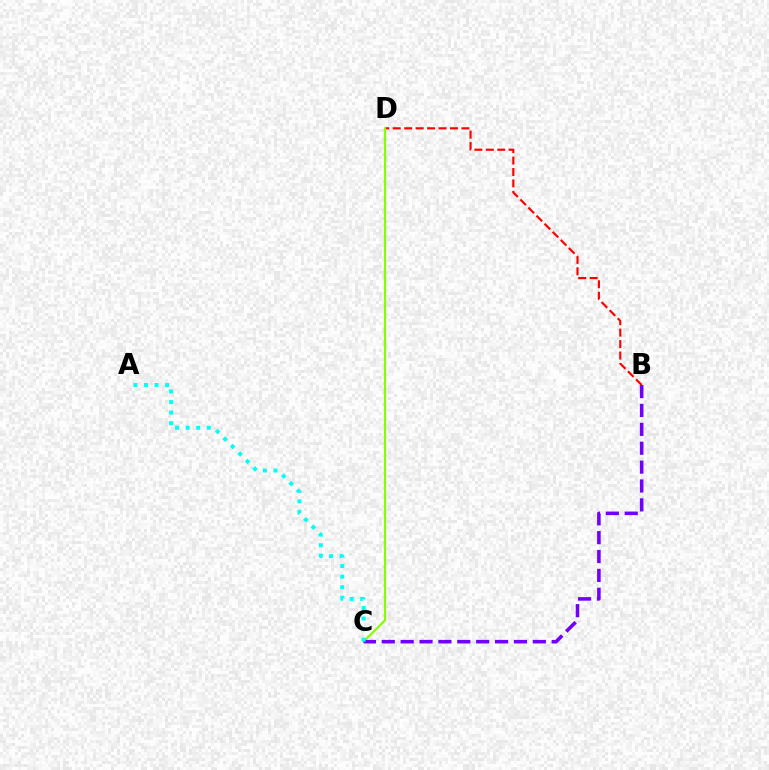{('B', 'D'): [{'color': '#ff0000', 'line_style': 'dashed', 'thickness': 1.55}], ('C', 'D'): [{'color': '#84ff00', 'line_style': 'solid', 'thickness': 1.59}], ('B', 'C'): [{'color': '#7200ff', 'line_style': 'dashed', 'thickness': 2.57}], ('A', 'C'): [{'color': '#00fff6', 'line_style': 'dotted', 'thickness': 2.87}]}